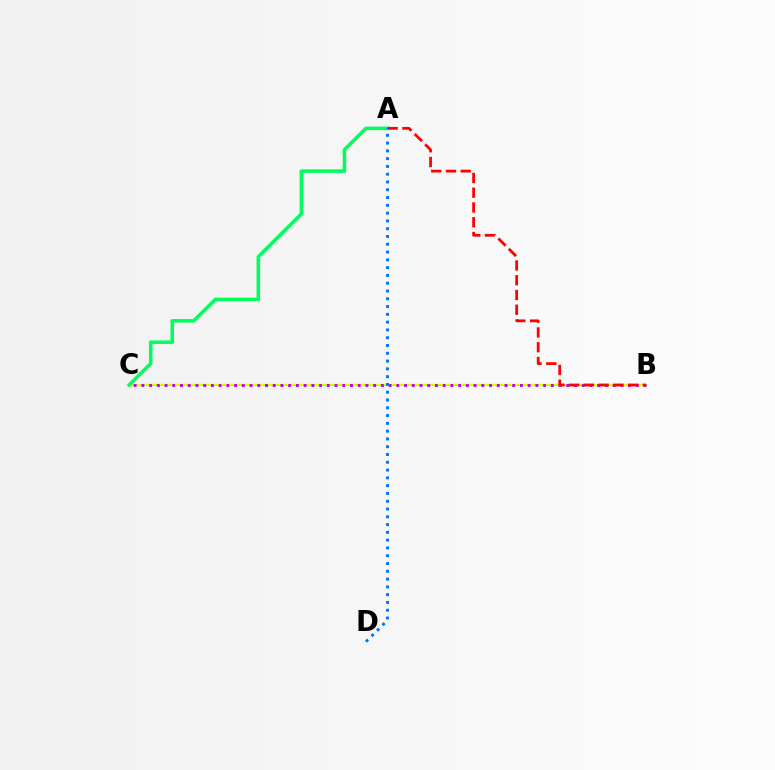{('B', 'C'): [{'color': '#d1ff00', 'line_style': 'solid', 'thickness': 1.71}, {'color': '#b900ff', 'line_style': 'dotted', 'thickness': 2.1}], ('A', 'C'): [{'color': '#00ff5c', 'line_style': 'solid', 'thickness': 2.55}], ('A', 'B'): [{'color': '#ff0000', 'line_style': 'dashed', 'thickness': 2.0}], ('A', 'D'): [{'color': '#0074ff', 'line_style': 'dotted', 'thickness': 2.12}]}